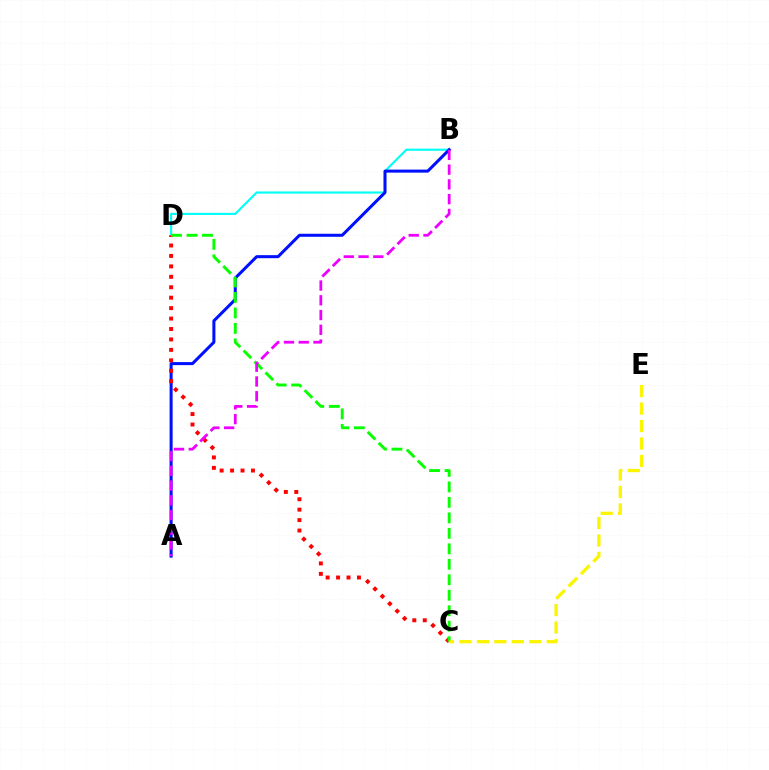{('B', 'D'): [{'color': '#00fff6', 'line_style': 'solid', 'thickness': 1.54}], ('A', 'B'): [{'color': '#0010ff', 'line_style': 'solid', 'thickness': 2.18}, {'color': '#ee00ff', 'line_style': 'dashed', 'thickness': 2.01}], ('C', 'D'): [{'color': '#ff0000', 'line_style': 'dotted', 'thickness': 2.84}, {'color': '#08ff00', 'line_style': 'dashed', 'thickness': 2.1}], ('C', 'E'): [{'color': '#fcf500', 'line_style': 'dashed', 'thickness': 2.37}]}